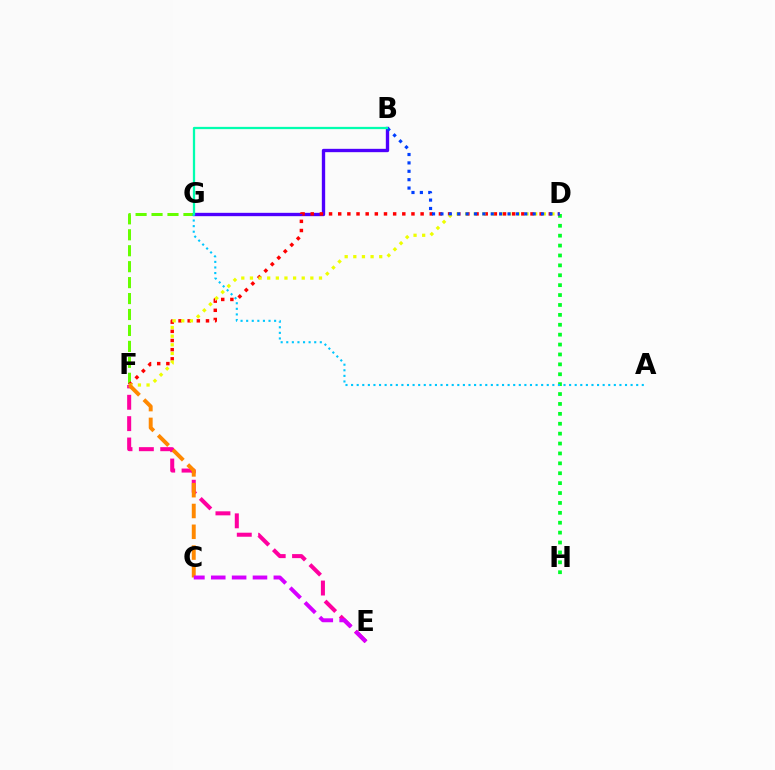{('E', 'F'): [{'color': '#ff00a0', 'line_style': 'dashed', 'thickness': 2.9}], ('F', 'G'): [{'color': '#66ff00', 'line_style': 'dashed', 'thickness': 2.17}], ('B', 'G'): [{'color': '#4f00ff', 'line_style': 'solid', 'thickness': 2.41}, {'color': '#00ffaf', 'line_style': 'solid', 'thickness': 1.63}], ('D', 'H'): [{'color': '#00ff27', 'line_style': 'dotted', 'thickness': 2.69}], ('D', 'F'): [{'color': '#ff0000', 'line_style': 'dotted', 'thickness': 2.49}, {'color': '#eeff00', 'line_style': 'dotted', 'thickness': 2.34}], ('B', 'D'): [{'color': '#003fff', 'line_style': 'dotted', 'thickness': 2.28}], ('A', 'G'): [{'color': '#00c7ff', 'line_style': 'dotted', 'thickness': 1.52}], ('C', 'F'): [{'color': '#ff8800', 'line_style': 'dashed', 'thickness': 2.83}], ('C', 'E'): [{'color': '#d600ff', 'line_style': 'dashed', 'thickness': 2.83}]}